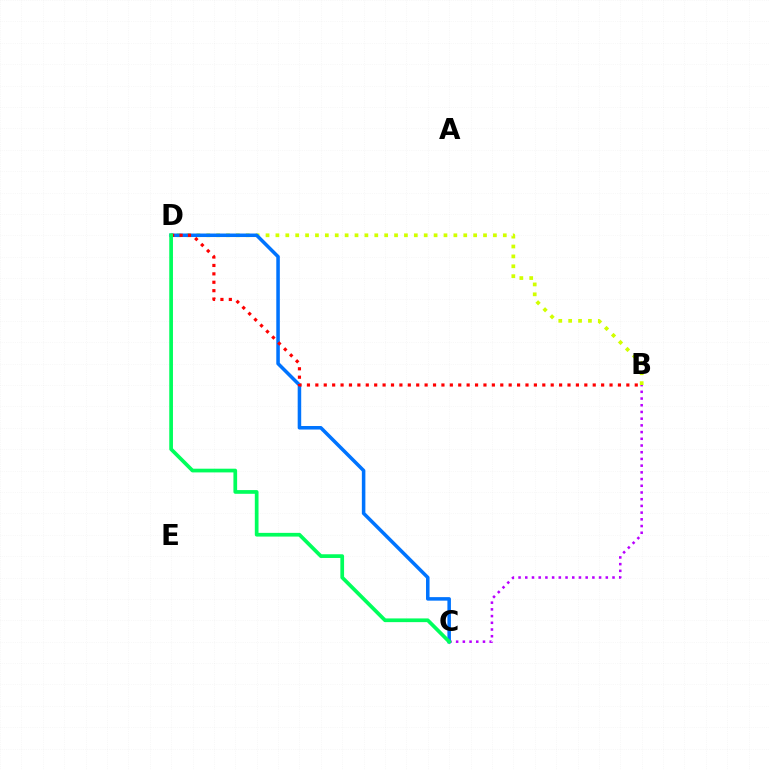{('B', 'C'): [{'color': '#b900ff', 'line_style': 'dotted', 'thickness': 1.82}], ('B', 'D'): [{'color': '#d1ff00', 'line_style': 'dotted', 'thickness': 2.69}, {'color': '#ff0000', 'line_style': 'dotted', 'thickness': 2.28}], ('C', 'D'): [{'color': '#0074ff', 'line_style': 'solid', 'thickness': 2.54}, {'color': '#00ff5c', 'line_style': 'solid', 'thickness': 2.67}]}